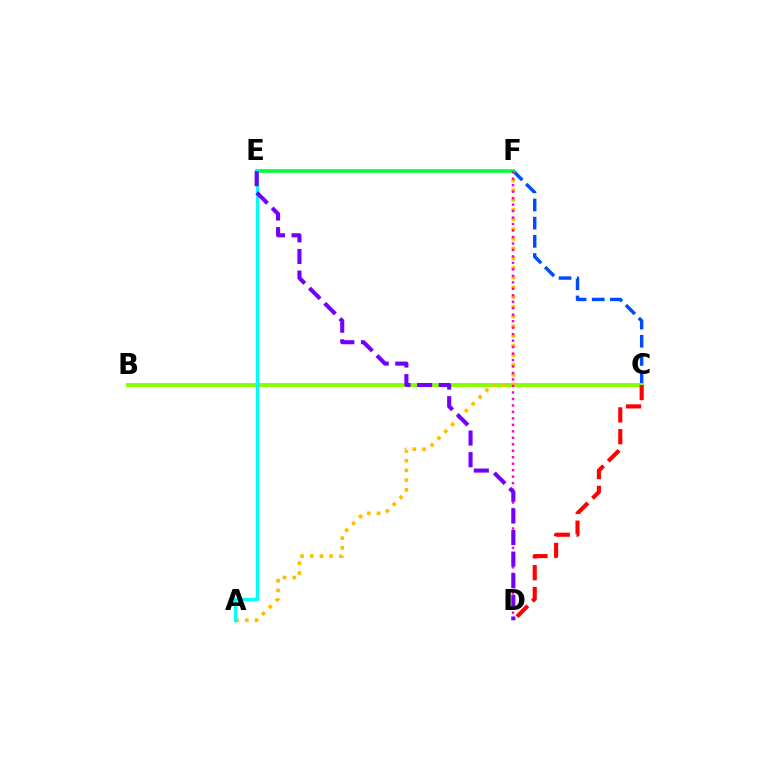{('C', 'F'): [{'color': '#004bff', 'line_style': 'dashed', 'thickness': 2.47}], ('B', 'C'): [{'color': '#84ff00', 'line_style': 'solid', 'thickness': 2.81}], ('A', 'F'): [{'color': '#ffbd00', 'line_style': 'dotted', 'thickness': 2.64}], ('E', 'F'): [{'color': '#00ff39', 'line_style': 'solid', 'thickness': 2.59}], ('C', 'D'): [{'color': '#ff0000', 'line_style': 'dashed', 'thickness': 2.97}], ('A', 'E'): [{'color': '#00fff6', 'line_style': 'solid', 'thickness': 2.31}], ('D', 'F'): [{'color': '#ff00cf', 'line_style': 'dotted', 'thickness': 1.76}], ('D', 'E'): [{'color': '#7200ff', 'line_style': 'dashed', 'thickness': 2.94}]}